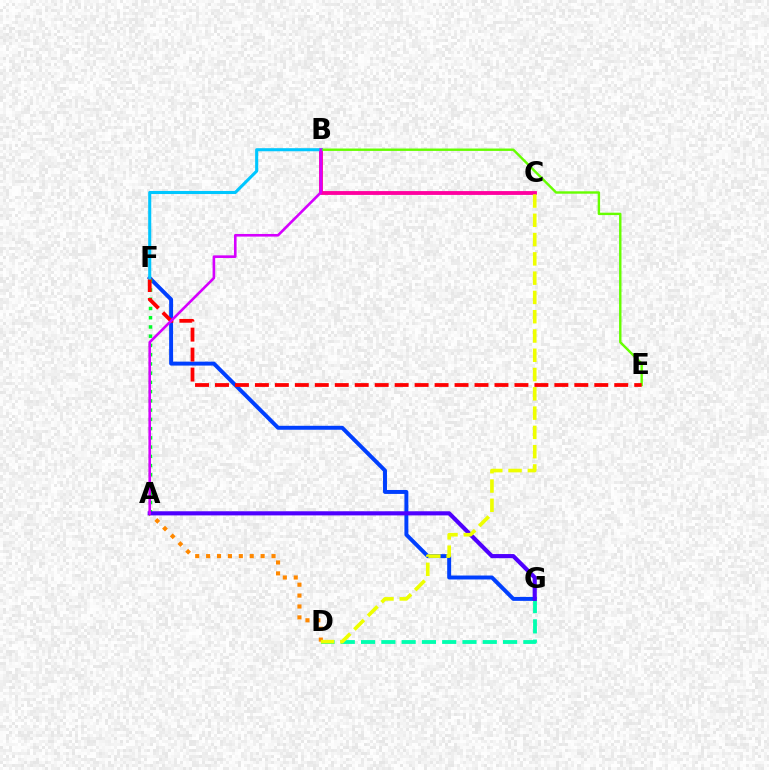{('A', 'D'): [{'color': '#ff8800', 'line_style': 'dotted', 'thickness': 2.96}], ('F', 'G'): [{'color': '#003fff', 'line_style': 'solid', 'thickness': 2.84}], ('B', 'C'): [{'color': '#ff00a0', 'line_style': 'solid', 'thickness': 2.76}], ('B', 'E'): [{'color': '#66ff00', 'line_style': 'solid', 'thickness': 1.73}], ('D', 'G'): [{'color': '#00ffaf', 'line_style': 'dashed', 'thickness': 2.76}], ('A', 'F'): [{'color': '#00ff27', 'line_style': 'dotted', 'thickness': 2.51}], ('A', 'G'): [{'color': '#4f00ff', 'line_style': 'solid', 'thickness': 2.97}], ('E', 'F'): [{'color': '#ff0000', 'line_style': 'dashed', 'thickness': 2.71}], ('C', 'D'): [{'color': '#eeff00', 'line_style': 'dashed', 'thickness': 2.62}], ('B', 'F'): [{'color': '#00c7ff', 'line_style': 'solid', 'thickness': 2.21}], ('A', 'B'): [{'color': '#d600ff', 'line_style': 'solid', 'thickness': 1.88}]}